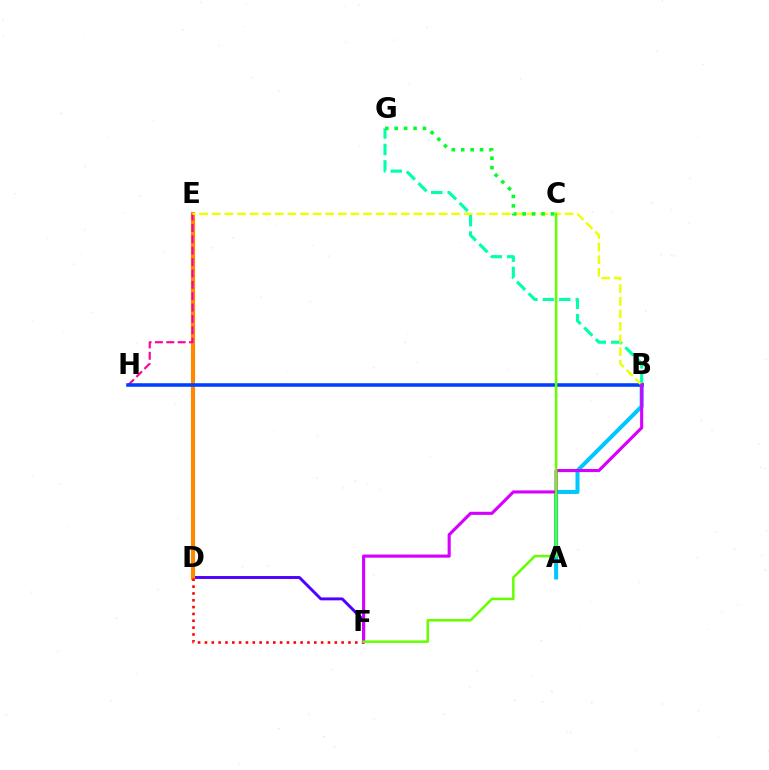{('A', 'B'): [{'color': '#00c7ff', 'line_style': 'solid', 'thickness': 2.91}], ('D', 'F'): [{'color': '#4f00ff', 'line_style': 'solid', 'thickness': 2.1}, {'color': '#ff0000', 'line_style': 'dotted', 'thickness': 1.86}], ('D', 'E'): [{'color': '#ff8800', 'line_style': 'solid', 'thickness': 2.98}], ('B', 'G'): [{'color': '#00ffaf', 'line_style': 'dashed', 'thickness': 2.23}], ('E', 'H'): [{'color': '#ff00a0', 'line_style': 'dashed', 'thickness': 1.55}], ('B', 'H'): [{'color': '#003fff', 'line_style': 'solid', 'thickness': 2.56}], ('B', 'E'): [{'color': '#eeff00', 'line_style': 'dashed', 'thickness': 1.71}], ('B', 'F'): [{'color': '#d600ff', 'line_style': 'solid', 'thickness': 2.24}], ('C', 'F'): [{'color': '#66ff00', 'line_style': 'solid', 'thickness': 1.82}], ('C', 'G'): [{'color': '#00ff27', 'line_style': 'dotted', 'thickness': 2.56}]}